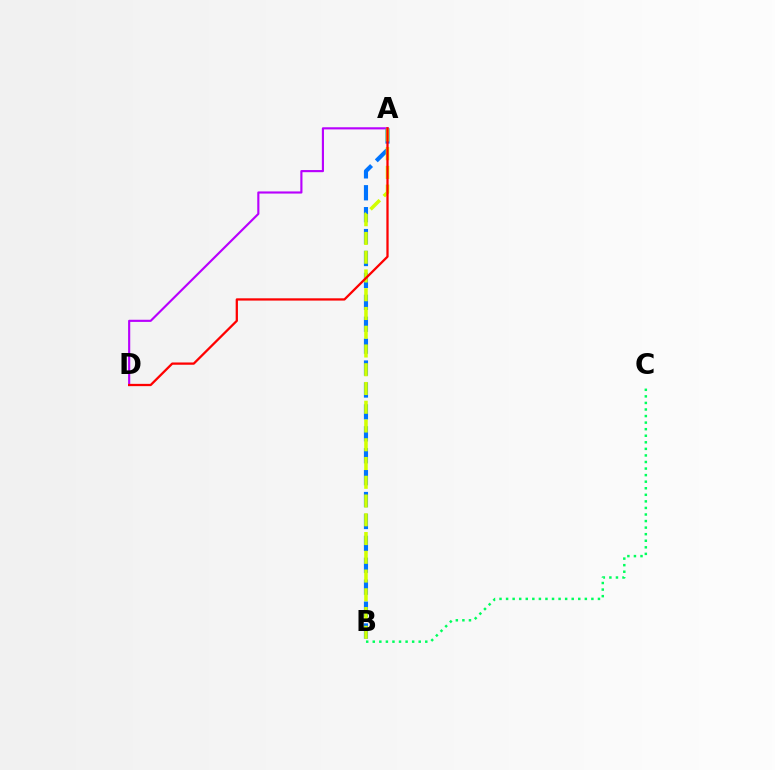{('A', 'D'): [{'color': '#b900ff', 'line_style': 'solid', 'thickness': 1.54}, {'color': '#ff0000', 'line_style': 'solid', 'thickness': 1.64}], ('A', 'B'): [{'color': '#0074ff', 'line_style': 'dashed', 'thickness': 2.98}, {'color': '#d1ff00', 'line_style': 'dashed', 'thickness': 2.55}], ('B', 'C'): [{'color': '#00ff5c', 'line_style': 'dotted', 'thickness': 1.78}]}